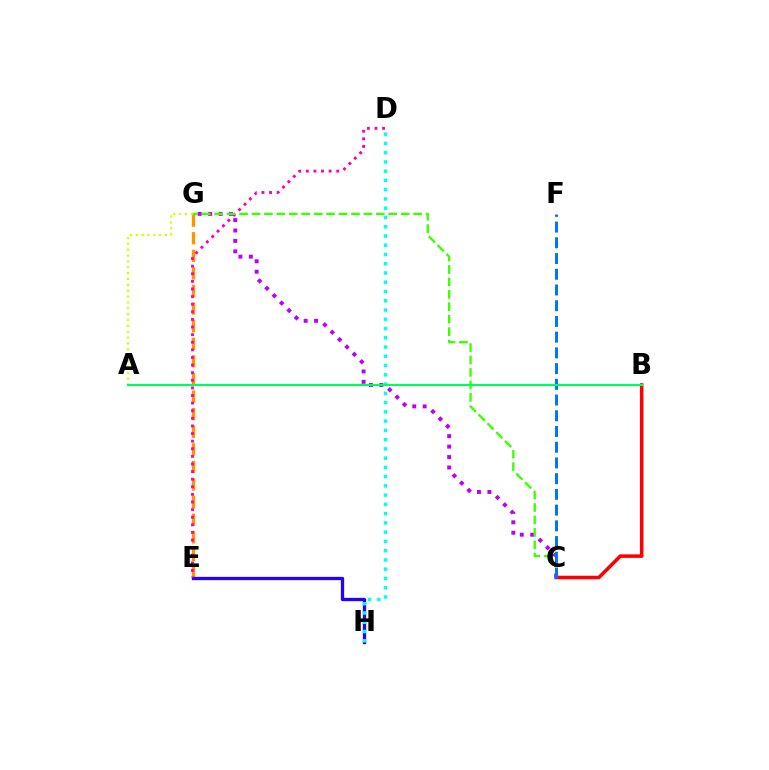{('E', 'G'): [{'color': '#ff9400', 'line_style': 'dashed', 'thickness': 2.39}], ('E', 'H'): [{'color': '#2500ff', 'line_style': 'solid', 'thickness': 2.38}], ('B', 'C'): [{'color': '#ff0000', 'line_style': 'solid', 'thickness': 2.55}], ('D', 'E'): [{'color': '#ff00ac', 'line_style': 'dotted', 'thickness': 2.07}], ('C', 'G'): [{'color': '#b900ff', 'line_style': 'dotted', 'thickness': 2.84}, {'color': '#3dff00', 'line_style': 'dashed', 'thickness': 1.69}], ('C', 'F'): [{'color': '#0074ff', 'line_style': 'dashed', 'thickness': 2.14}], ('D', 'H'): [{'color': '#00fff6', 'line_style': 'dotted', 'thickness': 2.51}], ('A', 'G'): [{'color': '#d1ff00', 'line_style': 'dotted', 'thickness': 1.59}], ('A', 'B'): [{'color': '#00ff5c', 'line_style': 'solid', 'thickness': 1.58}]}